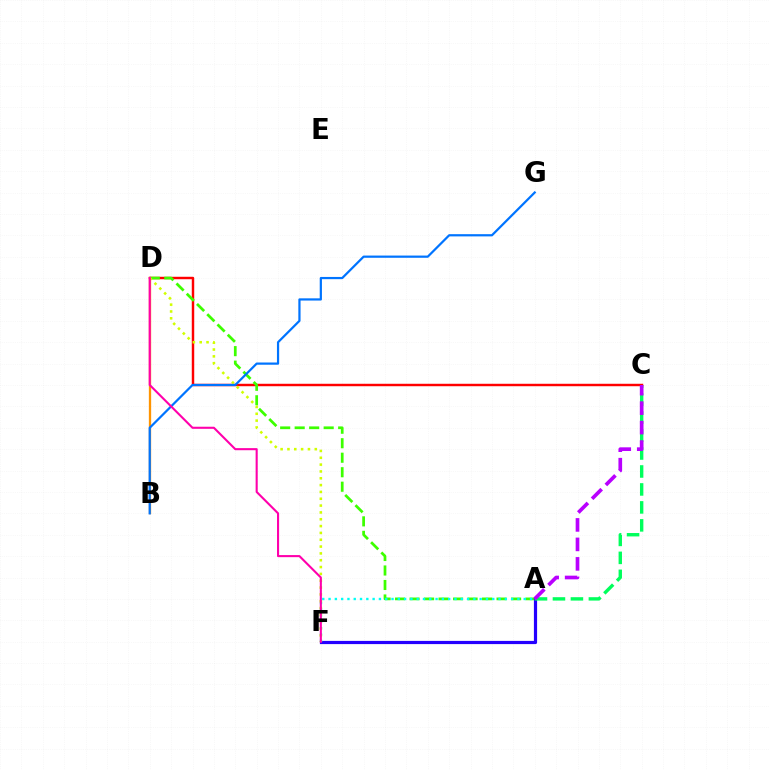{('C', 'D'): [{'color': '#ff0000', 'line_style': 'solid', 'thickness': 1.76}], ('A', 'D'): [{'color': '#3dff00', 'line_style': 'dashed', 'thickness': 1.97}], ('A', 'F'): [{'color': '#2500ff', 'line_style': 'solid', 'thickness': 2.3}, {'color': '#00fff6', 'line_style': 'dotted', 'thickness': 1.71}], ('D', 'F'): [{'color': '#d1ff00', 'line_style': 'dotted', 'thickness': 1.86}, {'color': '#ff00ac', 'line_style': 'solid', 'thickness': 1.51}], ('B', 'D'): [{'color': '#ff9400', 'line_style': 'solid', 'thickness': 1.66}], ('A', 'C'): [{'color': '#00ff5c', 'line_style': 'dashed', 'thickness': 2.44}, {'color': '#b900ff', 'line_style': 'dashed', 'thickness': 2.65}], ('B', 'G'): [{'color': '#0074ff', 'line_style': 'solid', 'thickness': 1.6}]}